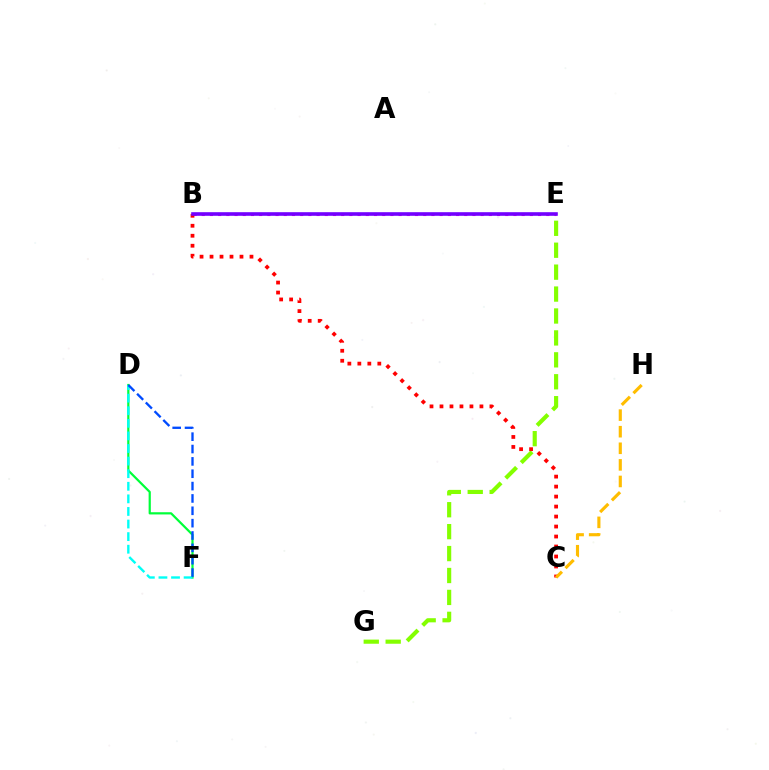{('E', 'G'): [{'color': '#84ff00', 'line_style': 'dashed', 'thickness': 2.98}], ('B', 'E'): [{'color': '#ff00cf', 'line_style': 'dotted', 'thickness': 2.23}, {'color': '#7200ff', 'line_style': 'solid', 'thickness': 2.6}], ('B', 'C'): [{'color': '#ff0000', 'line_style': 'dotted', 'thickness': 2.71}], ('C', 'H'): [{'color': '#ffbd00', 'line_style': 'dashed', 'thickness': 2.25}], ('D', 'F'): [{'color': '#00ff39', 'line_style': 'solid', 'thickness': 1.59}, {'color': '#00fff6', 'line_style': 'dashed', 'thickness': 1.71}, {'color': '#004bff', 'line_style': 'dashed', 'thickness': 1.68}]}